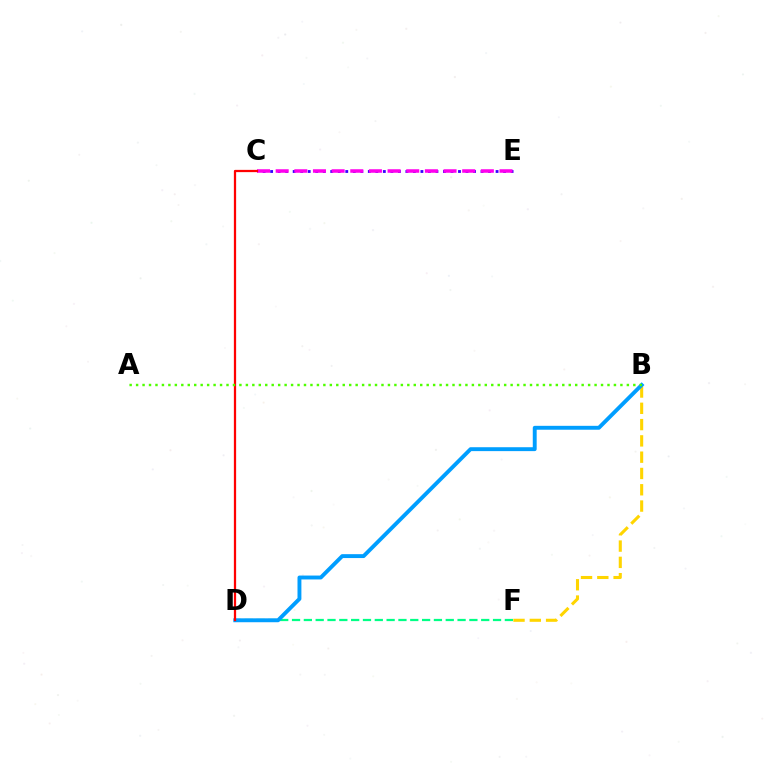{('D', 'F'): [{'color': '#00ff86', 'line_style': 'dashed', 'thickness': 1.61}], ('B', 'F'): [{'color': '#ffd500', 'line_style': 'dashed', 'thickness': 2.21}], ('C', 'E'): [{'color': '#3700ff', 'line_style': 'dotted', 'thickness': 2.04}, {'color': '#ff00ed', 'line_style': 'dashed', 'thickness': 2.53}], ('B', 'D'): [{'color': '#009eff', 'line_style': 'solid', 'thickness': 2.81}], ('C', 'D'): [{'color': '#ff0000', 'line_style': 'solid', 'thickness': 1.63}], ('A', 'B'): [{'color': '#4fff00', 'line_style': 'dotted', 'thickness': 1.75}]}